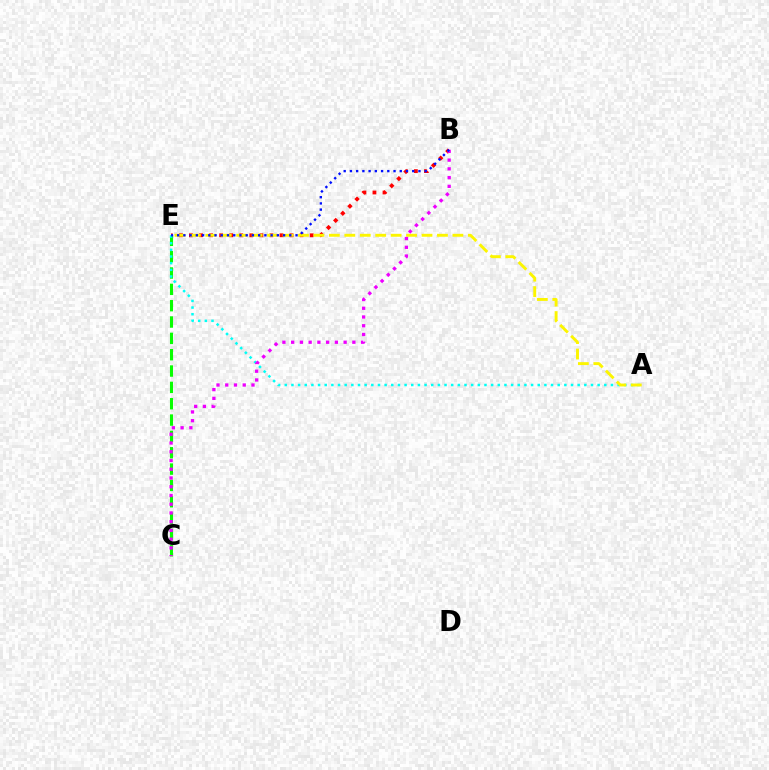{('B', 'E'): [{'color': '#ff0000', 'line_style': 'dotted', 'thickness': 2.73}, {'color': '#0010ff', 'line_style': 'dotted', 'thickness': 1.69}], ('C', 'E'): [{'color': '#08ff00', 'line_style': 'dashed', 'thickness': 2.22}], ('A', 'E'): [{'color': '#00fff6', 'line_style': 'dotted', 'thickness': 1.81}, {'color': '#fcf500', 'line_style': 'dashed', 'thickness': 2.1}], ('B', 'C'): [{'color': '#ee00ff', 'line_style': 'dotted', 'thickness': 2.38}]}